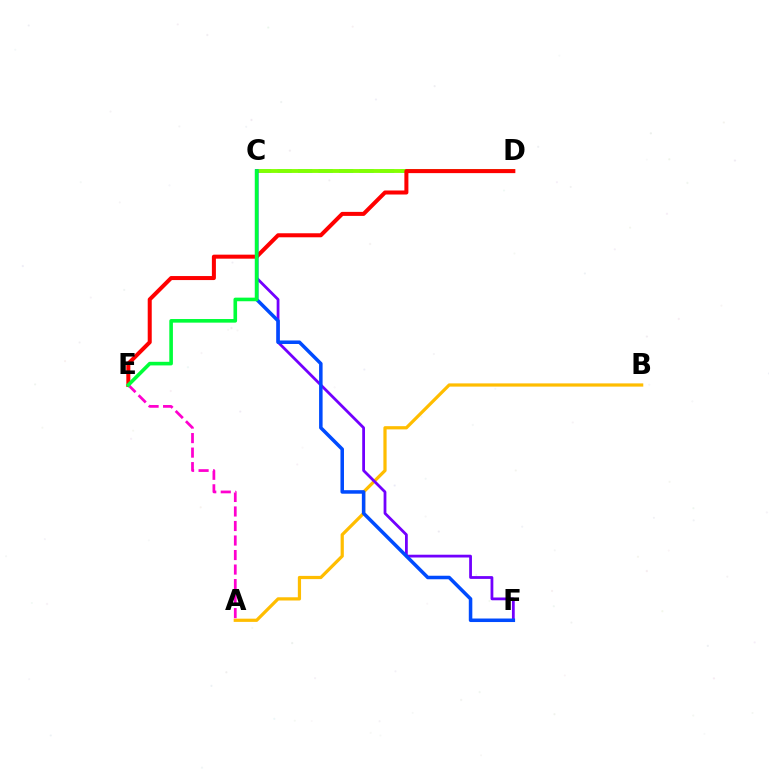{('C', 'D'): [{'color': '#00fff6', 'line_style': 'dashed', 'thickness': 2.78}, {'color': '#84ff00', 'line_style': 'solid', 'thickness': 2.77}], ('A', 'B'): [{'color': '#ffbd00', 'line_style': 'solid', 'thickness': 2.32}], ('C', 'F'): [{'color': '#7200ff', 'line_style': 'solid', 'thickness': 2.01}, {'color': '#004bff', 'line_style': 'solid', 'thickness': 2.54}], ('D', 'E'): [{'color': '#ff0000', 'line_style': 'solid', 'thickness': 2.89}], ('A', 'E'): [{'color': '#ff00cf', 'line_style': 'dashed', 'thickness': 1.97}], ('C', 'E'): [{'color': '#00ff39', 'line_style': 'solid', 'thickness': 2.6}]}